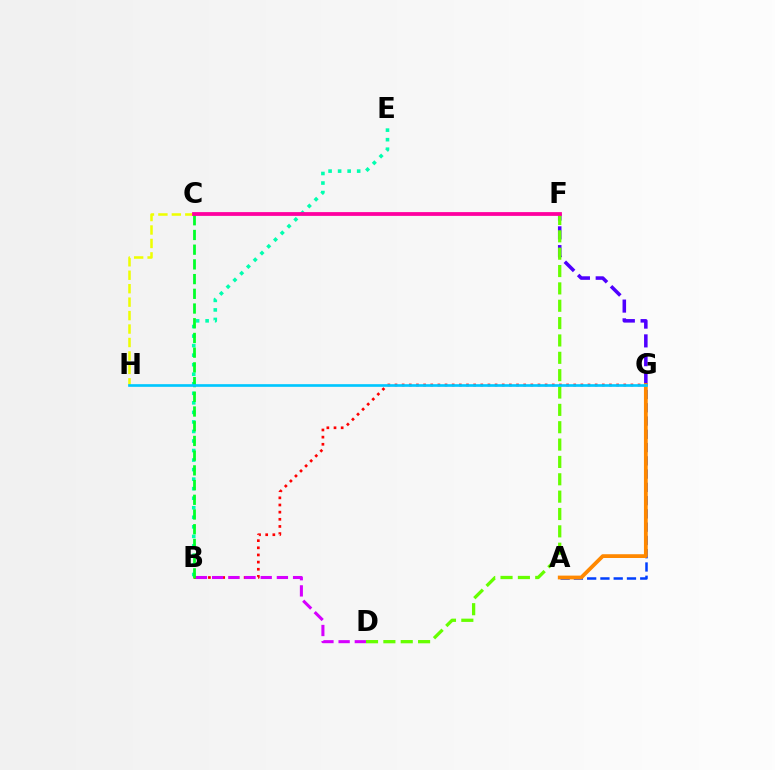{('A', 'G'): [{'color': '#003fff', 'line_style': 'dashed', 'thickness': 1.8}, {'color': '#ff8800', 'line_style': 'solid', 'thickness': 2.72}], ('C', 'H'): [{'color': '#eeff00', 'line_style': 'dashed', 'thickness': 1.83}], ('B', 'E'): [{'color': '#00ffaf', 'line_style': 'dotted', 'thickness': 2.59}], ('F', 'G'): [{'color': '#4f00ff', 'line_style': 'dashed', 'thickness': 2.55}], ('B', 'G'): [{'color': '#ff0000', 'line_style': 'dotted', 'thickness': 1.94}], ('B', 'D'): [{'color': '#d600ff', 'line_style': 'dashed', 'thickness': 2.2}], ('D', 'F'): [{'color': '#66ff00', 'line_style': 'dashed', 'thickness': 2.36}], ('B', 'C'): [{'color': '#00ff27', 'line_style': 'dashed', 'thickness': 2.0}], ('C', 'F'): [{'color': '#ff00a0', 'line_style': 'solid', 'thickness': 2.72}], ('G', 'H'): [{'color': '#00c7ff', 'line_style': 'solid', 'thickness': 1.92}]}